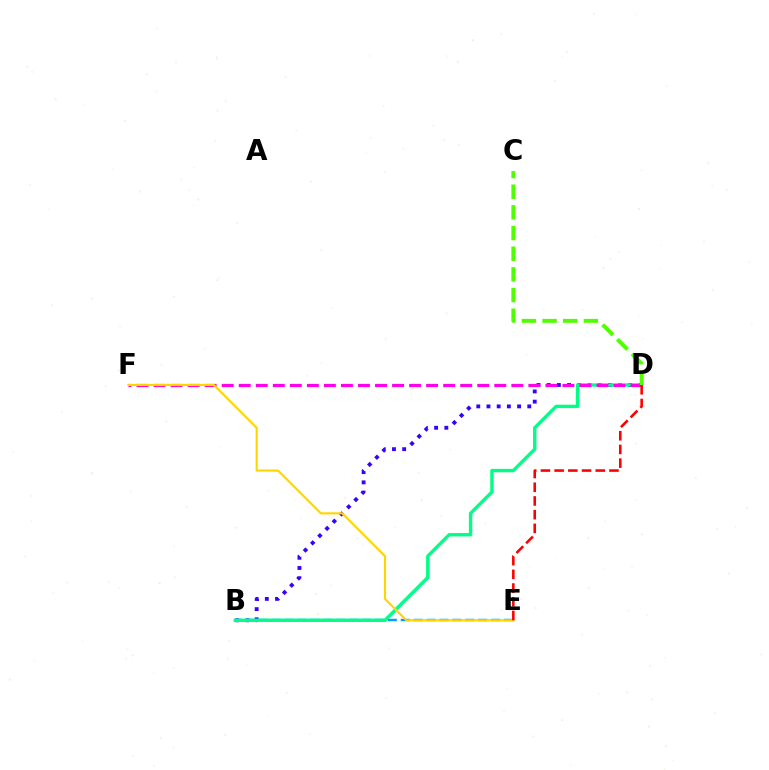{('B', 'E'): [{'color': '#009eff', 'line_style': 'dashed', 'thickness': 1.75}], ('B', 'D'): [{'color': '#3700ff', 'line_style': 'dotted', 'thickness': 2.77}, {'color': '#00ff86', 'line_style': 'solid', 'thickness': 2.43}], ('D', 'F'): [{'color': '#ff00ed', 'line_style': 'dashed', 'thickness': 2.31}], ('C', 'D'): [{'color': '#4fff00', 'line_style': 'dashed', 'thickness': 2.81}], ('E', 'F'): [{'color': '#ffd500', 'line_style': 'solid', 'thickness': 1.52}], ('D', 'E'): [{'color': '#ff0000', 'line_style': 'dashed', 'thickness': 1.86}]}